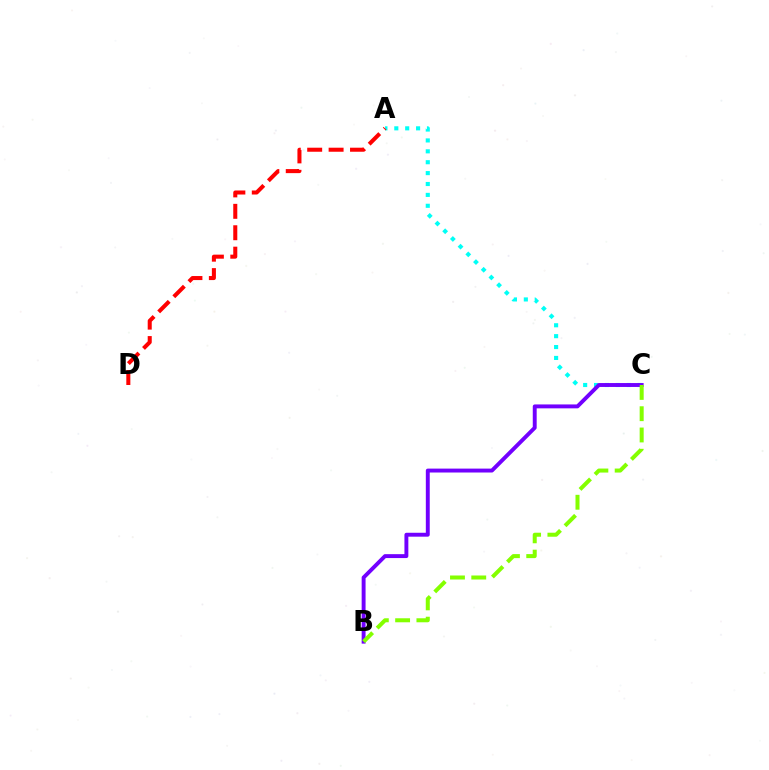{('A', 'C'): [{'color': '#00fff6', 'line_style': 'dotted', 'thickness': 2.96}], ('B', 'C'): [{'color': '#7200ff', 'line_style': 'solid', 'thickness': 2.81}, {'color': '#84ff00', 'line_style': 'dashed', 'thickness': 2.89}], ('A', 'D'): [{'color': '#ff0000', 'line_style': 'dashed', 'thickness': 2.91}]}